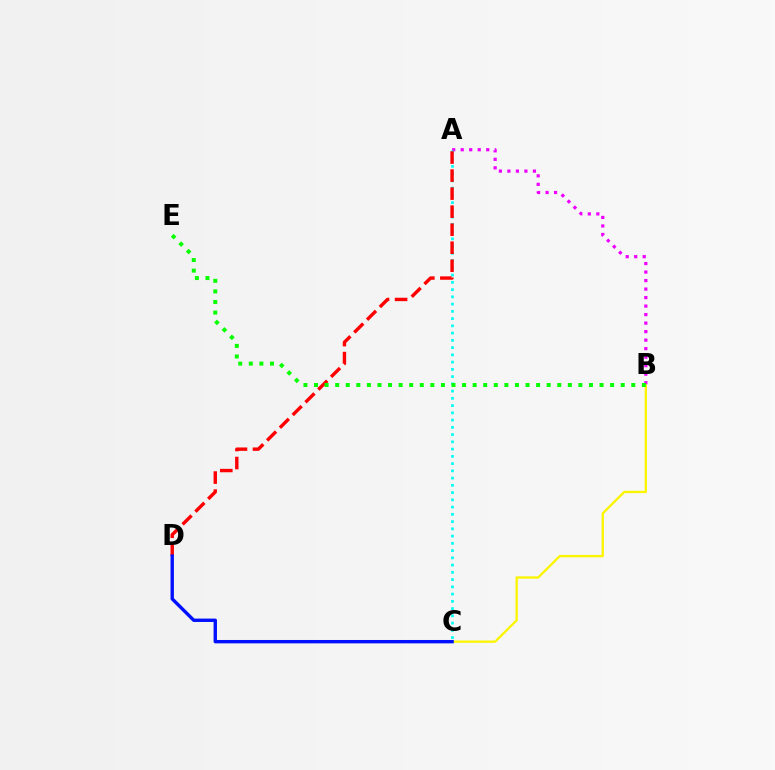{('B', 'C'): [{'color': '#fcf500', 'line_style': 'solid', 'thickness': 1.67}], ('A', 'B'): [{'color': '#ee00ff', 'line_style': 'dotted', 'thickness': 2.31}], ('A', 'C'): [{'color': '#00fff6', 'line_style': 'dotted', 'thickness': 1.97}], ('A', 'D'): [{'color': '#ff0000', 'line_style': 'dashed', 'thickness': 2.45}], ('C', 'D'): [{'color': '#0010ff', 'line_style': 'solid', 'thickness': 2.43}], ('B', 'E'): [{'color': '#08ff00', 'line_style': 'dotted', 'thickness': 2.87}]}